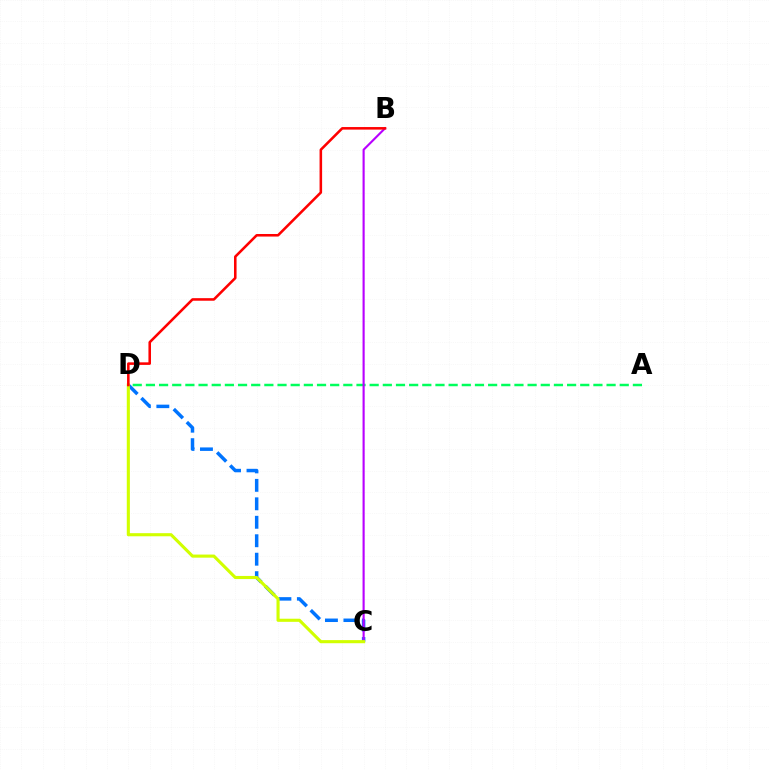{('C', 'D'): [{'color': '#0074ff', 'line_style': 'dashed', 'thickness': 2.51}, {'color': '#d1ff00', 'line_style': 'solid', 'thickness': 2.24}], ('A', 'D'): [{'color': '#00ff5c', 'line_style': 'dashed', 'thickness': 1.79}], ('B', 'C'): [{'color': '#b900ff', 'line_style': 'solid', 'thickness': 1.53}], ('B', 'D'): [{'color': '#ff0000', 'line_style': 'solid', 'thickness': 1.84}]}